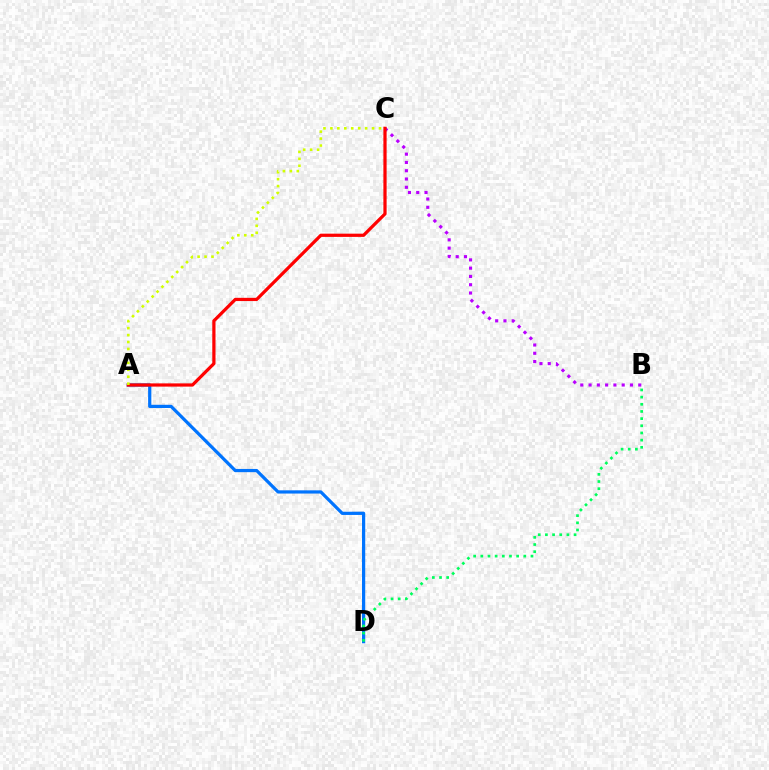{('A', 'D'): [{'color': '#0074ff', 'line_style': 'solid', 'thickness': 2.32}], ('B', 'C'): [{'color': '#b900ff', 'line_style': 'dotted', 'thickness': 2.25}], ('A', 'C'): [{'color': '#ff0000', 'line_style': 'solid', 'thickness': 2.32}, {'color': '#d1ff00', 'line_style': 'dotted', 'thickness': 1.89}], ('B', 'D'): [{'color': '#00ff5c', 'line_style': 'dotted', 'thickness': 1.95}]}